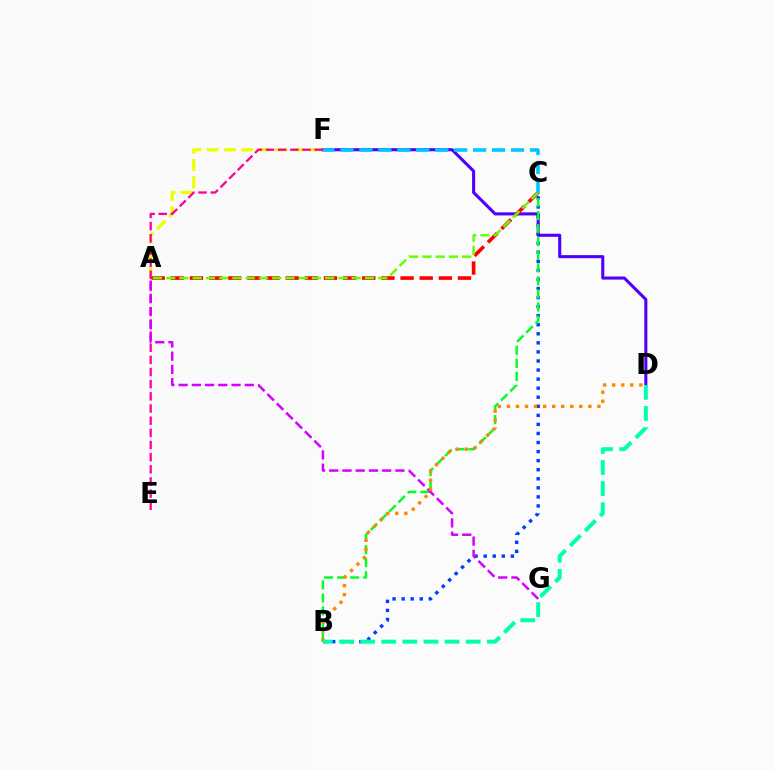{('B', 'C'): [{'color': '#003fff', 'line_style': 'dotted', 'thickness': 2.46}, {'color': '#00ff27', 'line_style': 'dashed', 'thickness': 1.77}], ('D', 'F'): [{'color': '#4f00ff', 'line_style': 'solid', 'thickness': 2.22}], ('A', 'F'): [{'color': '#eeff00', 'line_style': 'dashed', 'thickness': 2.33}], ('E', 'F'): [{'color': '#ff00a0', 'line_style': 'dashed', 'thickness': 1.65}], ('A', 'G'): [{'color': '#d600ff', 'line_style': 'dashed', 'thickness': 1.8}], ('A', 'C'): [{'color': '#ff0000', 'line_style': 'dashed', 'thickness': 2.6}, {'color': '#66ff00', 'line_style': 'dashed', 'thickness': 1.8}], ('B', 'D'): [{'color': '#ff8800', 'line_style': 'dotted', 'thickness': 2.46}, {'color': '#00ffaf', 'line_style': 'dashed', 'thickness': 2.87}], ('C', 'F'): [{'color': '#00c7ff', 'line_style': 'dashed', 'thickness': 2.57}]}